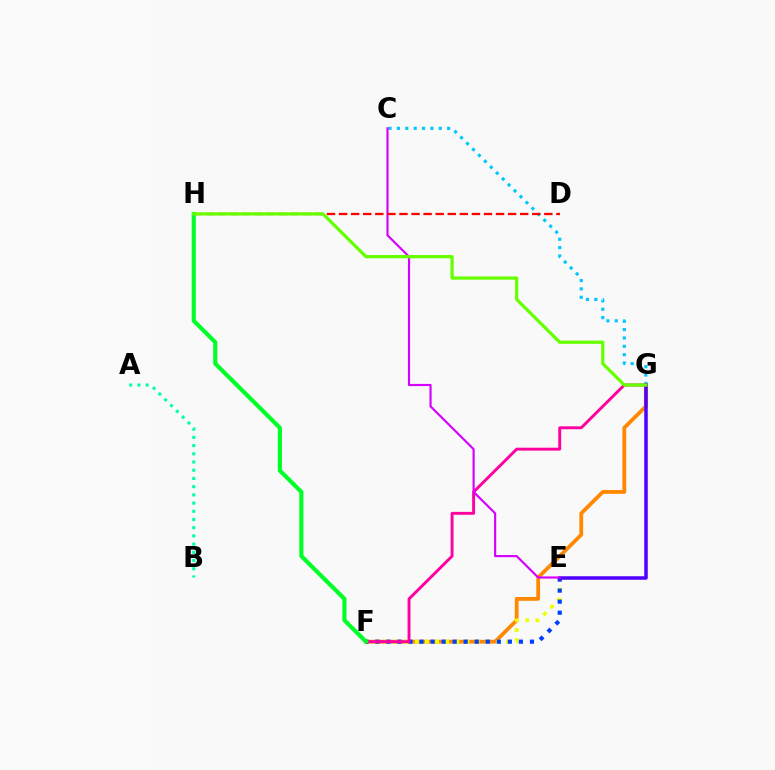{('F', 'G'): [{'color': '#ff8800', 'line_style': 'solid', 'thickness': 2.72}, {'color': '#ff00a0', 'line_style': 'solid', 'thickness': 2.1}], ('E', 'F'): [{'color': '#eeff00', 'line_style': 'dotted', 'thickness': 2.75}, {'color': '#003fff', 'line_style': 'dotted', 'thickness': 3.0}], ('C', 'G'): [{'color': '#00c7ff', 'line_style': 'dotted', 'thickness': 2.28}], ('E', 'G'): [{'color': '#4f00ff', 'line_style': 'solid', 'thickness': 2.52}], ('A', 'B'): [{'color': '#00ffaf', 'line_style': 'dotted', 'thickness': 2.23}], ('C', 'E'): [{'color': '#d600ff', 'line_style': 'solid', 'thickness': 1.55}], ('F', 'H'): [{'color': '#00ff27', 'line_style': 'solid', 'thickness': 2.96}], ('D', 'H'): [{'color': '#ff0000', 'line_style': 'dashed', 'thickness': 1.64}], ('G', 'H'): [{'color': '#66ff00', 'line_style': 'solid', 'thickness': 2.33}]}